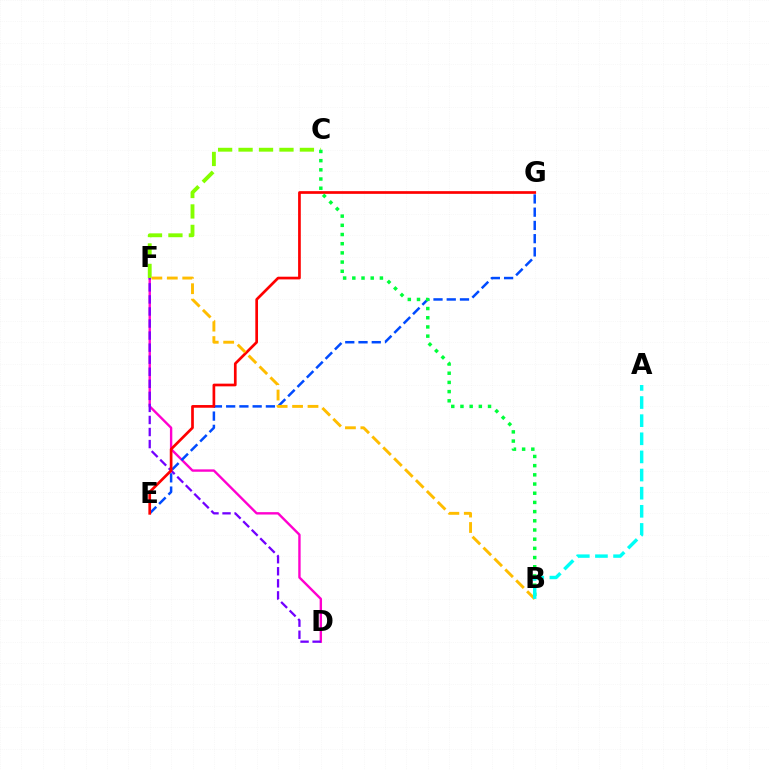{('D', 'F'): [{'color': '#ff00cf', 'line_style': 'solid', 'thickness': 1.72}, {'color': '#7200ff', 'line_style': 'dashed', 'thickness': 1.64}], ('C', 'F'): [{'color': '#84ff00', 'line_style': 'dashed', 'thickness': 2.78}], ('E', 'G'): [{'color': '#004bff', 'line_style': 'dashed', 'thickness': 1.8}, {'color': '#ff0000', 'line_style': 'solid', 'thickness': 1.94}], ('B', 'F'): [{'color': '#ffbd00', 'line_style': 'dashed', 'thickness': 2.1}], ('B', 'C'): [{'color': '#00ff39', 'line_style': 'dotted', 'thickness': 2.5}], ('A', 'B'): [{'color': '#00fff6', 'line_style': 'dashed', 'thickness': 2.46}]}